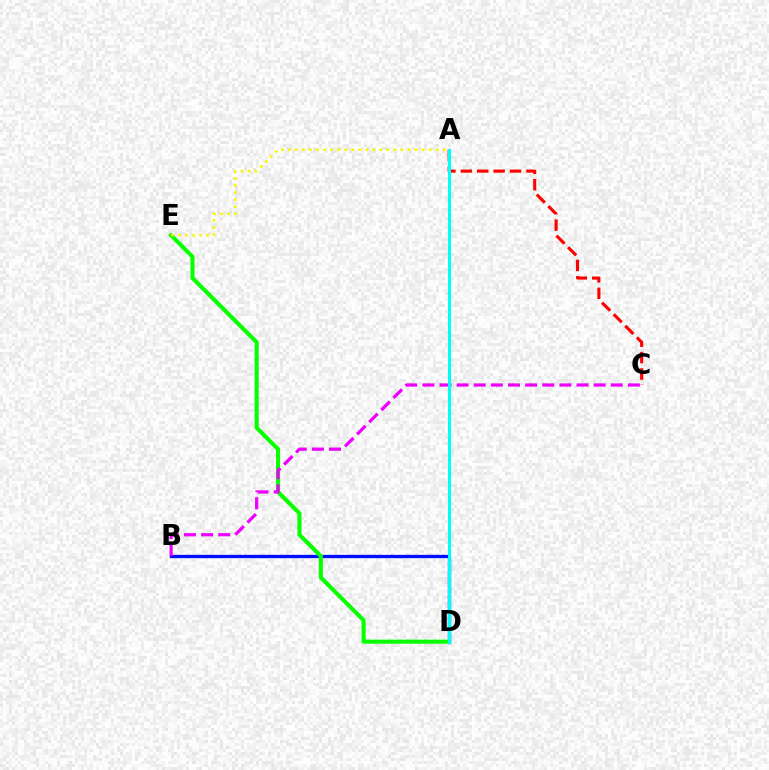{('B', 'D'): [{'color': '#0010ff', 'line_style': 'solid', 'thickness': 2.39}], ('D', 'E'): [{'color': '#08ff00', 'line_style': 'solid', 'thickness': 2.94}], ('B', 'C'): [{'color': '#ee00ff', 'line_style': 'dashed', 'thickness': 2.33}], ('A', 'E'): [{'color': '#fcf500', 'line_style': 'dotted', 'thickness': 1.91}], ('A', 'C'): [{'color': '#ff0000', 'line_style': 'dashed', 'thickness': 2.23}], ('A', 'D'): [{'color': '#00fff6', 'line_style': 'solid', 'thickness': 2.2}]}